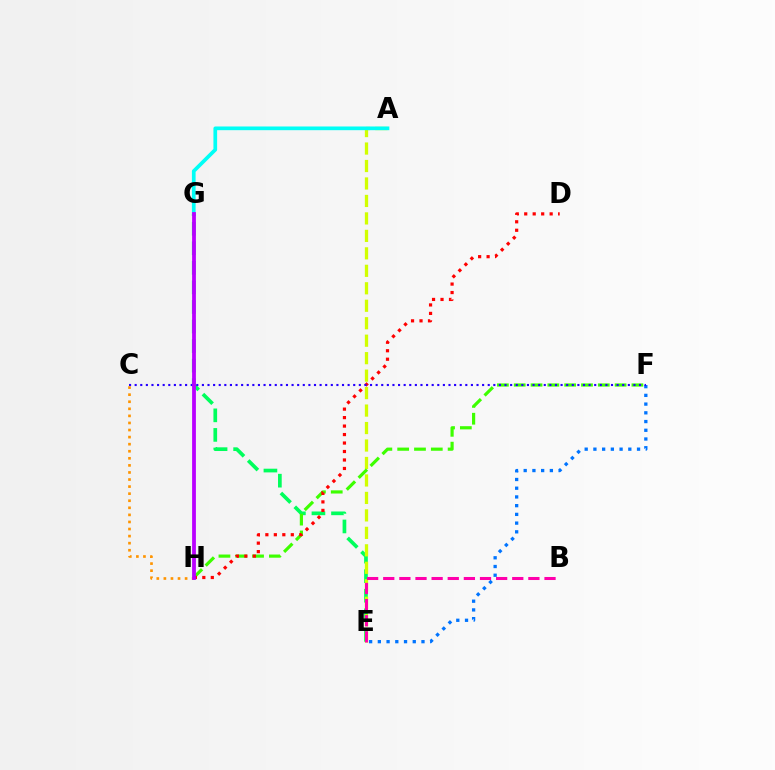{('E', 'G'): [{'color': '#00ff5c', 'line_style': 'dashed', 'thickness': 2.66}], ('C', 'H'): [{'color': '#ff9400', 'line_style': 'dotted', 'thickness': 1.92}], ('A', 'E'): [{'color': '#d1ff00', 'line_style': 'dashed', 'thickness': 2.37}], ('F', 'H'): [{'color': '#3dff00', 'line_style': 'dashed', 'thickness': 2.28}], ('E', 'F'): [{'color': '#0074ff', 'line_style': 'dotted', 'thickness': 2.37}], ('B', 'E'): [{'color': '#ff00ac', 'line_style': 'dashed', 'thickness': 2.19}], ('A', 'G'): [{'color': '#00fff6', 'line_style': 'solid', 'thickness': 2.66}], ('D', 'H'): [{'color': '#ff0000', 'line_style': 'dotted', 'thickness': 2.3}], ('C', 'F'): [{'color': '#2500ff', 'line_style': 'dotted', 'thickness': 1.52}], ('G', 'H'): [{'color': '#b900ff', 'line_style': 'solid', 'thickness': 2.73}]}